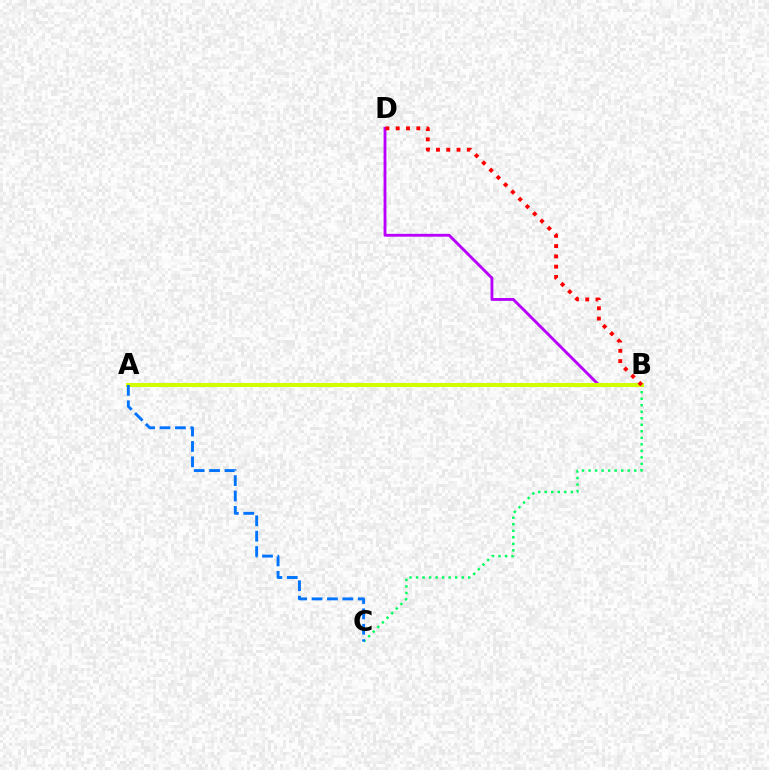{('B', 'C'): [{'color': '#00ff5c', 'line_style': 'dotted', 'thickness': 1.77}], ('B', 'D'): [{'color': '#b900ff', 'line_style': 'solid', 'thickness': 2.05}, {'color': '#ff0000', 'line_style': 'dotted', 'thickness': 2.79}], ('A', 'B'): [{'color': '#d1ff00', 'line_style': 'solid', 'thickness': 2.9}], ('A', 'C'): [{'color': '#0074ff', 'line_style': 'dashed', 'thickness': 2.09}]}